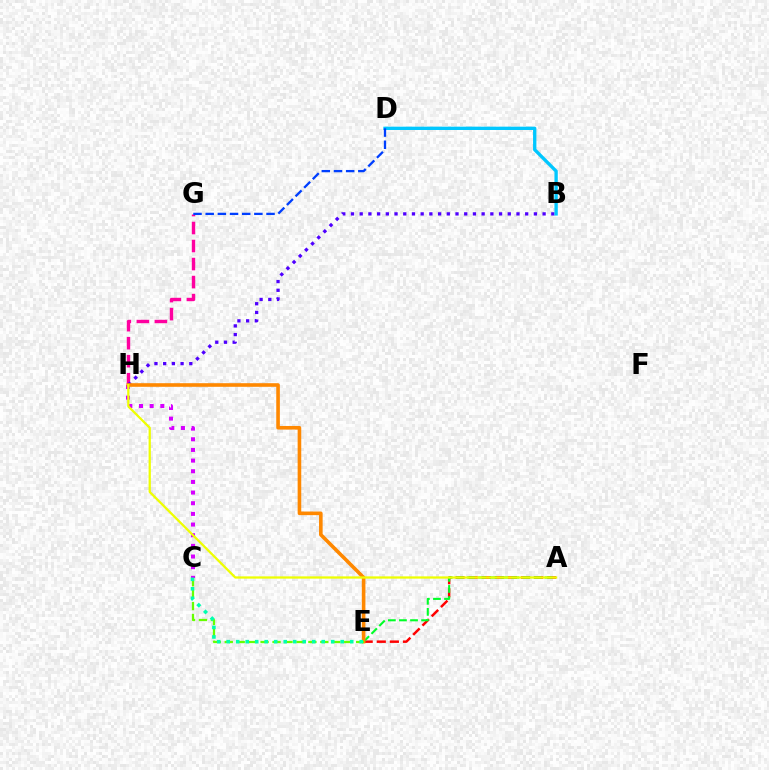{('G', 'H'): [{'color': '#ff00a0', 'line_style': 'dashed', 'thickness': 2.45}], ('A', 'E'): [{'color': '#ff0000', 'line_style': 'dashed', 'thickness': 1.78}, {'color': '#00ff27', 'line_style': 'dashed', 'thickness': 1.51}], ('B', 'H'): [{'color': '#4f00ff', 'line_style': 'dotted', 'thickness': 2.37}], ('C', 'H'): [{'color': '#d600ff', 'line_style': 'dotted', 'thickness': 2.9}], ('E', 'H'): [{'color': '#ff8800', 'line_style': 'solid', 'thickness': 2.6}], ('C', 'E'): [{'color': '#66ff00', 'line_style': 'dashed', 'thickness': 1.62}, {'color': '#00ffaf', 'line_style': 'dotted', 'thickness': 2.58}], ('A', 'H'): [{'color': '#eeff00', 'line_style': 'solid', 'thickness': 1.62}], ('B', 'D'): [{'color': '#00c7ff', 'line_style': 'solid', 'thickness': 2.4}], ('D', 'G'): [{'color': '#003fff', 'line_style': 'dashed', 'thickness': 1.65}]}